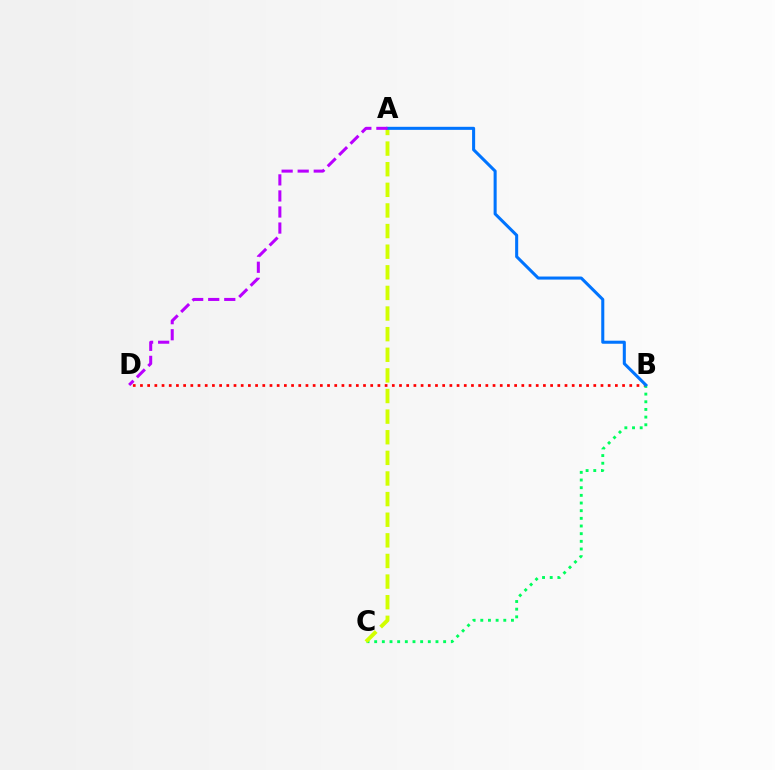{('B', 'D'): [{'color': '#ff0000', 'line_style': 'dotted', 'thickness': 1.96}], ('B', 'C'): [{'color': '#00ff5c', 'line_style': 'dotted', 'thickness': 2.08}], ('A', 'C'): [{'color': '#d1ff00', 'line_style': 'dashed', 'thickness': 2.8}], ('A', 'B'): [{'color': '#0074ff', 'line_style': 'solid', 'thickness': 2.2}], ('A', 'D'): [{'color': '#b900ff', 'line_style': 'dashed', 'thickness': 2.18}]}